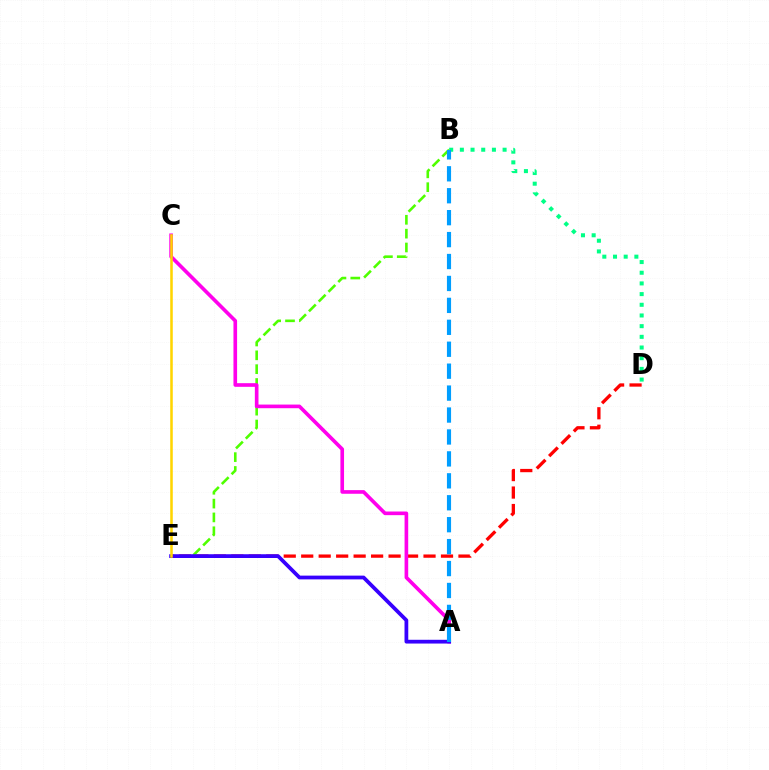{('B', 'E'): [{'color': '#4fff00', 'line_style': 'dashed', 'thickness': 1.88}], ('D', 'E'): [{'color': '#ff0000', 'line_style': 'dashed', 'thickness': 2.37}], ('B', 'D'): [{'color': '#00ff86', 'line_style': 'dotted', 'thickness': 2.9}], ('A', 'C'): [{'color': '#ff00ed', 'line_style': 'solid', 'thickness': 2.62}], ('A', 'E'): [{'color': '#3700ff', 'line_style': 'solid', 'thickness': 2.71}], ('C', 'E'): [{'color': '#ffd500', 'line_style': 'solid', 'thickness': 1.83}], ('A', 'B'): [{'color': '#009eff', 'line_style': 'dashed', 'thickness': 2.98}]}